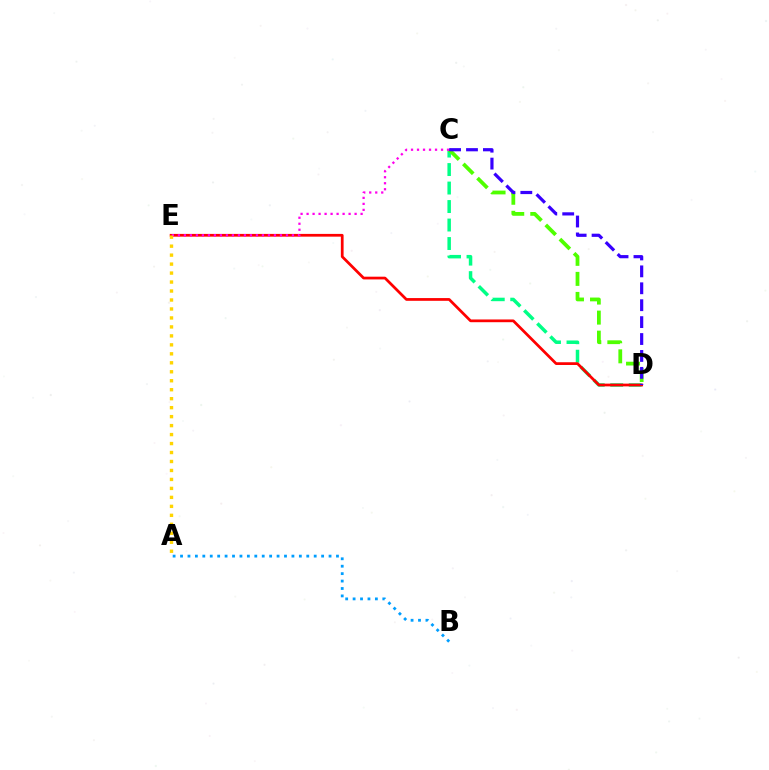{('C', 'D'): [{'color': '#00ff86', 'line_style': 'dashed', 'thickness': 2.51}, {'color': '#4fff00', 'line_style': 'dashed', 'thickness': 2.72}, {'color': '#3700ff', 'line_style': 'dashed', 'thickness': 2.3}], ('D', 'E'): [{'color': '#ff0000', 'line_style': 'solid', 'thickness': 1.97}], ('C', 'E'): [{'color': '#ff00ed', 'line_style': 'dotted', 'thickness': 1.63}], ('A', 'E'): [{'color': '#ffd500', 'line_style': 'dotted', 'thickness': 2.44}], ('A', 'B'): [{'color': '#009eff', 'line_style': 'dotted', 'thickness': 2.02}]}